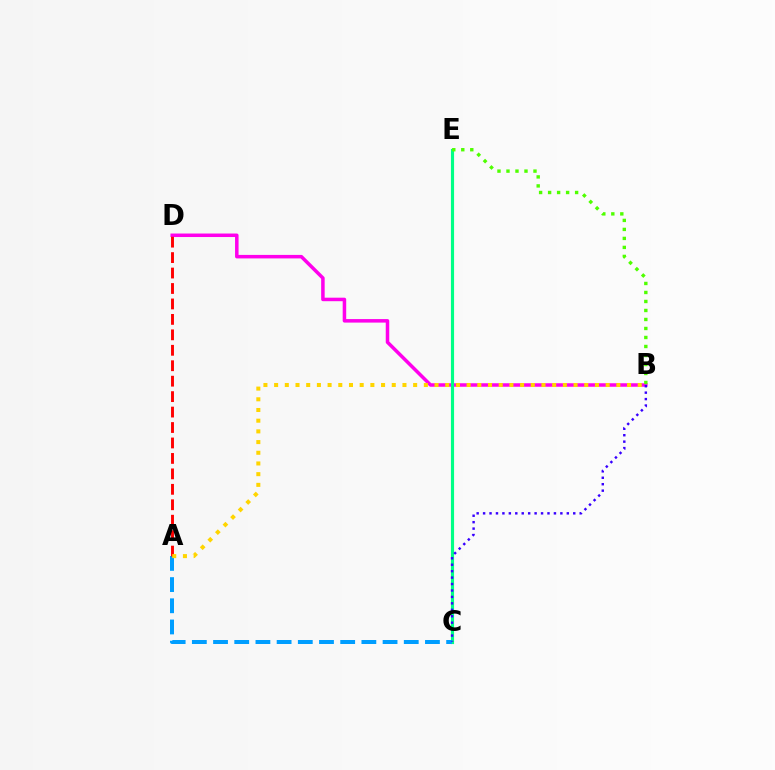{('B', 'D'): [{'color': '#ff00ed', 'line_style': 'solid', 'thickness': 2.53}], ('C', 'E'): [{'color': '#00ff86', 'line_style': 'solid', 'thickness': 2.26}], ('A', 'C'): [{'color': '#009eff', 'line_style': 'dashed', 'thickness': 2.88}], ('B', 'C'): [{'color': '#3700ff', 'line_style': 'dotted', 'thickness': 1.75}], ('A', 'D'): [{'color': '#ff0000', 'line_style': 'dashed', 'thickness': 2.1}], ('A', 'B'): [{'color': '#ffd500', 'line_style': 'dotted', 'thickness': 2.91}], ('B', 'E'): [{'color': '#4fff00', 'line_style': 'dotted', 'thickness': 2.45}]}